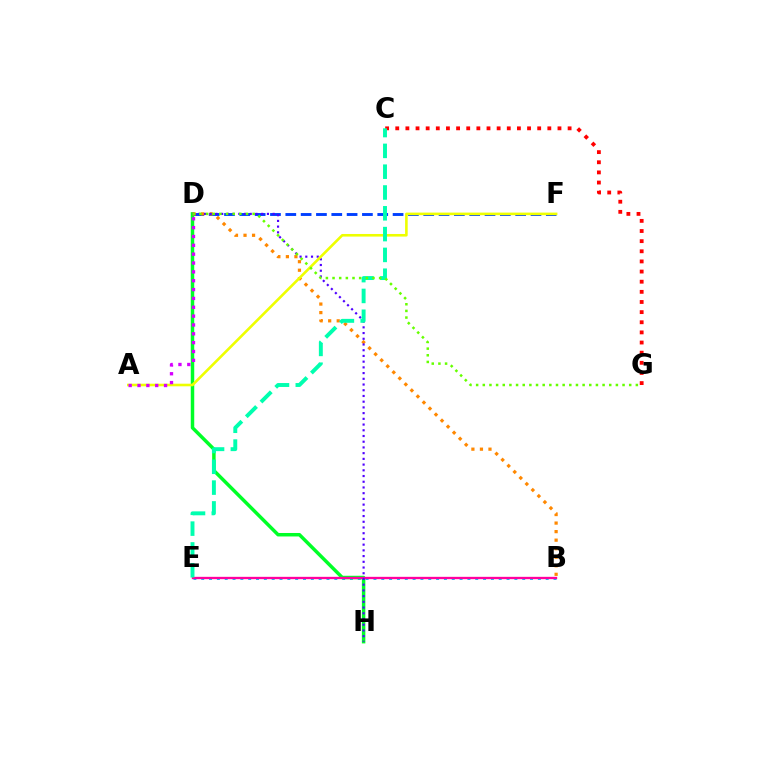{('B', 'E'): [{'color': '#00c7ff', 'line_style': 'dotted', 'thickness': 2.13}, {'color': '#ff00a0', 'line_style': 'solid', 'thickness': 1.68}], ('D', 'H'): [{'color': '#00ff27', 'line_style': 'solid', 'thickness': 2.5}, {'color': '#4f00ff', 'line_style': 'dotted', 'thickness': 1.55}], ('D', 'F'): [{'color': '#003fff', 'line_style': 'dashed', 'thickness': 2.08}], ('B', 'D'): [{'color': '#ff8800', 'line_style': 'dotted', 'thickness': 2.32}], ('C', 'G'): [{'color': '#ff0000', 'line_style': 'dotted', 'thickness': 2.75}], ('A', 'F'): [{'color': '#eeff00', 'line_style': 'solid', 'thickness': 1.87}], ('C', 'E'): [{'color': '#00ffaf', 'line_style': 'dashed', 'thickness': 2.83}], ('D', 'G'): [{'color': '#66ff00', 'line_style': 'dotted', 'thickness': 1.81}], ('A', 'D'): [{'color': '#d600ff', 'line_style': 'dotted', 'thickness': 2.4}]}